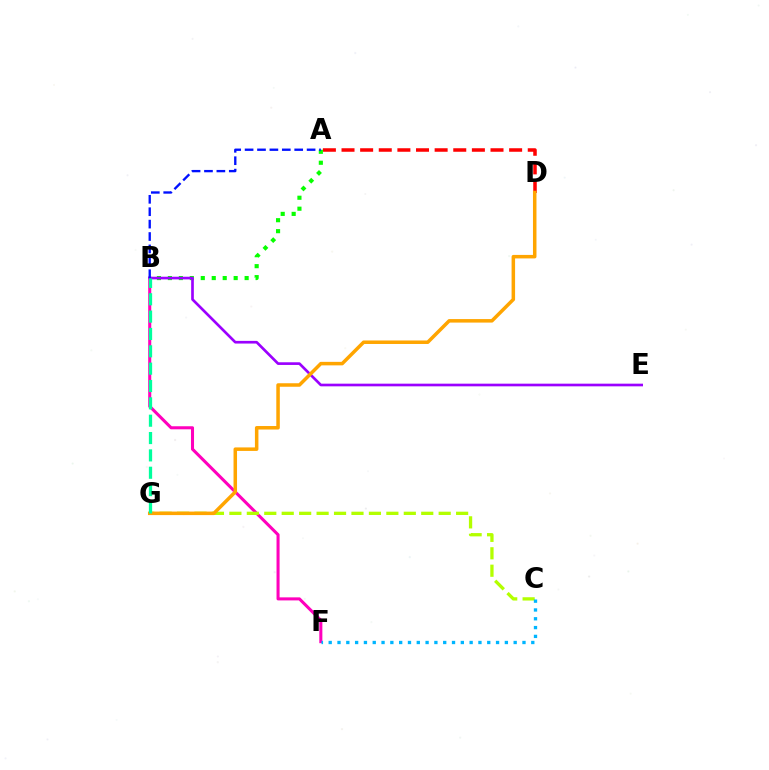{('A', 'D'): [{'color': '#ff0000', 'line_style': 'dashed', 'thickness': 2.53}], ('B', 'F'): [{'color': '#ff00bd', 'line_style': 'solid', 'thickness': 2.2}], ('C', 'G'): [{'color': '#b3ff00', 'line_style': 'dashed', 'thickness': 2.37}], ('A', 'B'): [{'color': '#08ff00', 'line_style': 'dotted', 'thickness': 2.98}, {'color': '#0010ff', 'line_style': 'dashed', 'thickness': 1.68}], ('B', 'E'): [{'color': '#9b00ff', 'line_style': 'solid', 'thickness': 1.92}], ('C', 'F'): [{'color': '#00b5ff', 'line_style': 'dotted', 'thickness': 2.39}], ('D', 'G'): [{'color': '#ffa500', 'line_style': 'solid', 'thickness': 2.53}], ('B', 'G'): [{'color': '#00ff9d', 'line_style': 'dashed', 'thickness': 2.36}]}